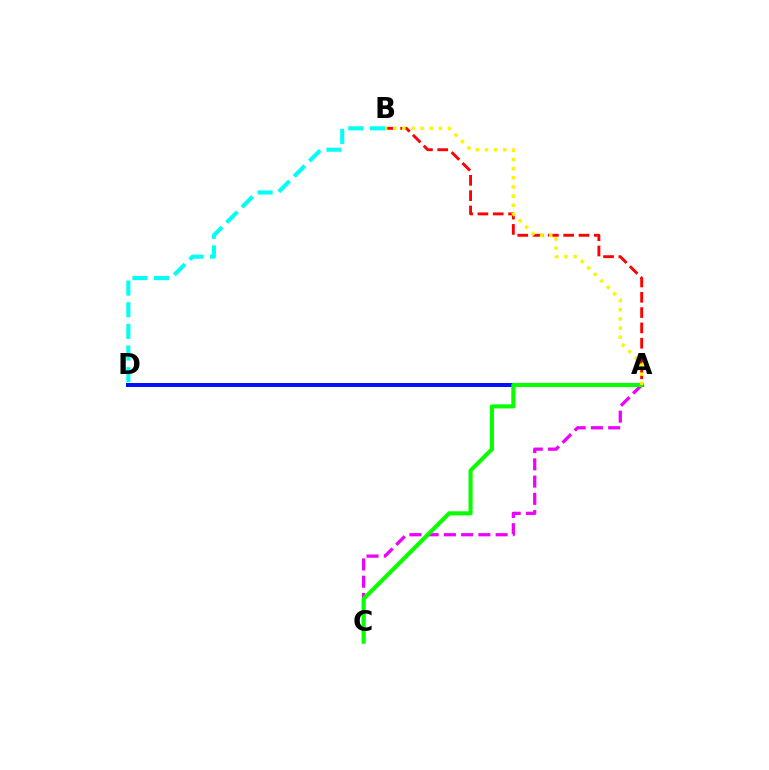{('B', 'D'): [{'color': '#00fff6', 'line_style': 'dashed', 'thickness': 2.94}], ('A', 'C'): [{'color': '#ee00ff', 'line_style': 'dashed', 'thickness': 2.34}, {'color': '#08ff00', 'line_style': 'solid', 'thickness': 2.95}], ('A', 'D'): [{'color': '#0010ff', 'line_style': 'solid', 'thickness': 2.88}], ('A', 'B'): [{'color': '#ff0000', 'line_style': 'dashed', 'thickness': 2.08}, {'color': '#fcf500', 'line_style': 'dotted', 'thickness': 2.49}]}